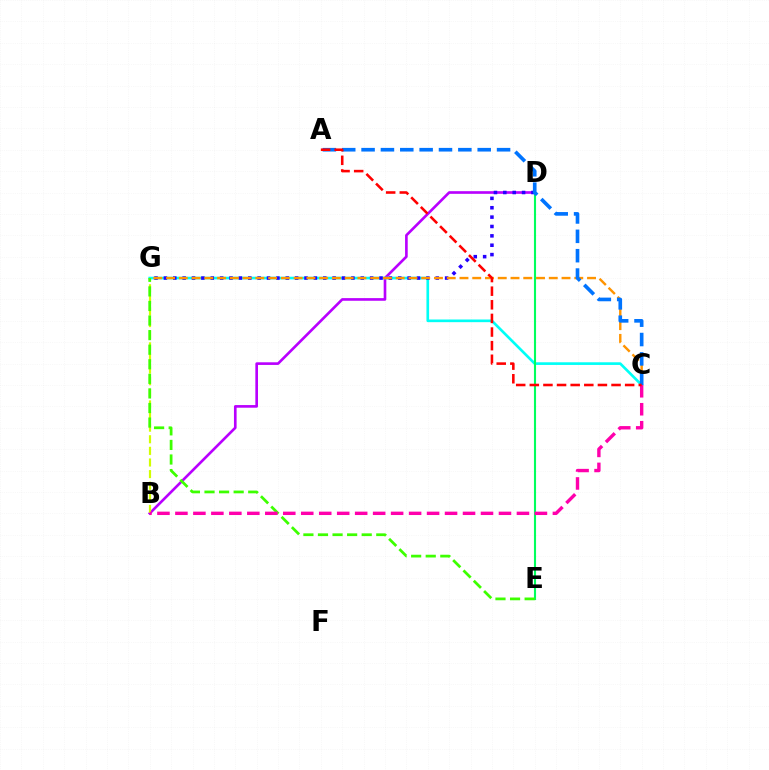{('B', 'D'): [{'color': '#b900ff', 'line_style': 'solid', 'thickness': 1.91}], ('C', 'G'): [{'color': '#00fff6', 'line_style': 'solid', 'thickness': 1.92}, {'color': '#ff9400', 'line_style': 'dashed', 'thickness': 1.73}], ('D', 'G'): [{'color': '#2500ff', 'line_style': 'dotted', 'thickness': 2.55}], ('B', 'G'): [{'color': '#d1ff00', 'line_style': 'dashed', 'thickness': 1.58}], ('D', 'E'): [{'color': '#00ff5c', 'line_style': 'solid', 'thickness': 1.52}], ('E', 'G'): [{'color': '#3dff00', 'line_style': 'dashed', 'thickness': 1.98}], ('A', 'C'): [{'color': '#0074ff', 'line_style': 'dashed', 'thickness': 2.63}, {'color': '#ff0000', 'line_style': 'dashed', 'thickness': 1.85}], ('B', 'C'): [{'color': '#ff00ac', 'line_style': 'dashed', 'thickness': 2.44}]}